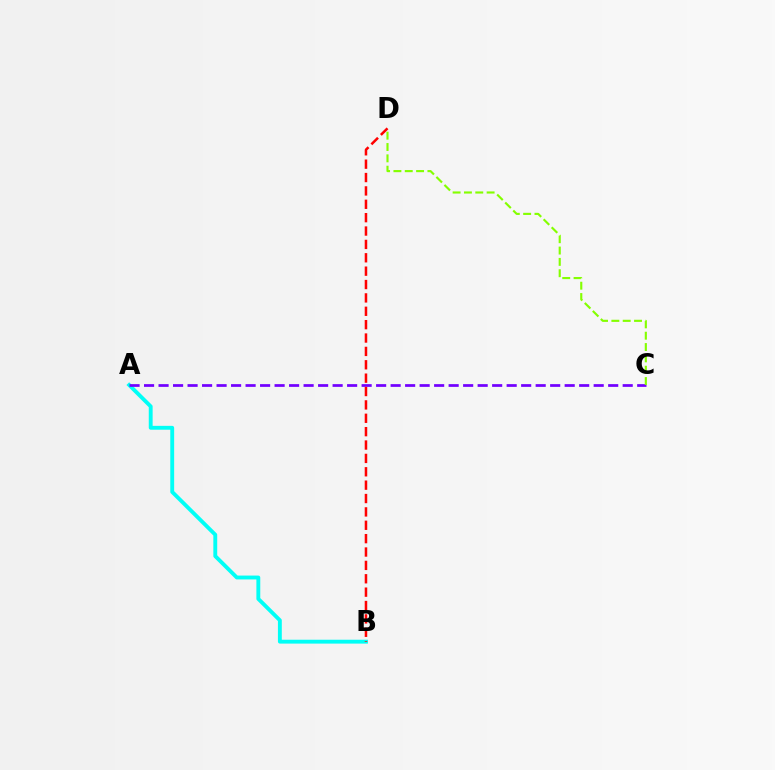{('A', 'B'): [{'color': '#00fff6', 'line_style': 'solid', 'thickness': 2.79}], ('A', 'C'): [{'color': '#7200ff', 'line_style': 'dashed', 'thickness': 1.97}], ('B', 'D'): [{'color': '#ff0000', 'line_style': 'dashed', 'thickness': 1.82}], ('C', 'D'): [{'color': '#84ff00', 'line_style': 'dashed', 'thickness': 1.54}]}